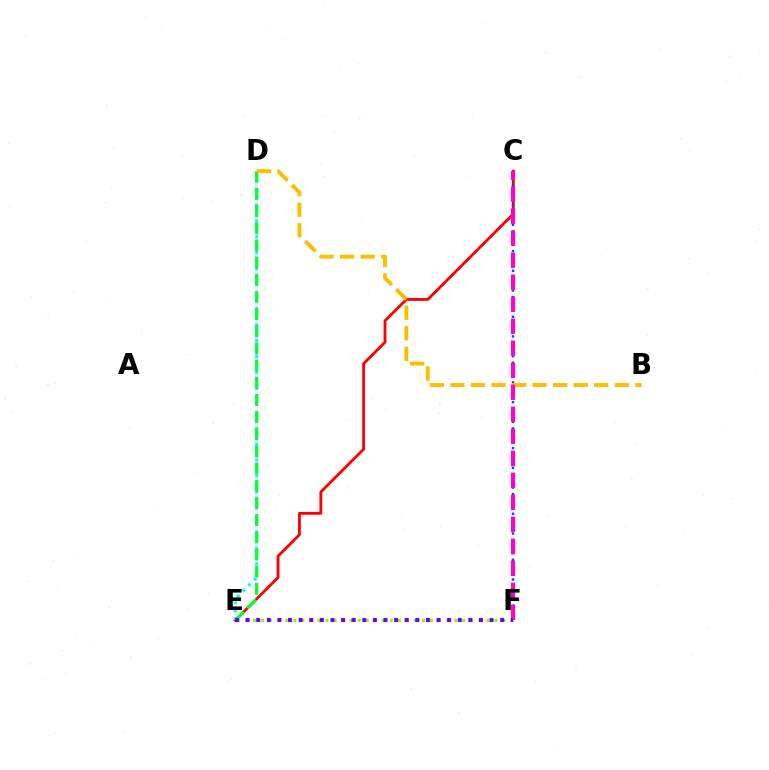{('C', 'E'): [{'color': '#ff0000', 'line_style': 'solid', 'thickness': 2.03}], ('C', 'F'): [{'color': '#004bff', 'line_style': 'dotted', 'thickness': 1.78}, {'color': '#ff00cf', 'line_style': 'dashed', 'thickness': 2.99}], ('D', 'E'): [{'color': '#00fff6', 'line_style': 'dotted', 'thickness': 2.17}, {'color': '#00ff39', 'line_style': 'dashed', 'thickness': 2.33}], ('B', 'D'): [{'color': '#ffbd00', 'line_style': 'dashed', 'thickness': 2.79}], ('E', 'F'): [{'color': '#84ff00', 'line_style': 'dotted', 'thickness': 2.18}, {'color': '#7200ff', 'line_style': 'dotted', 'thickness': 2.88}]}